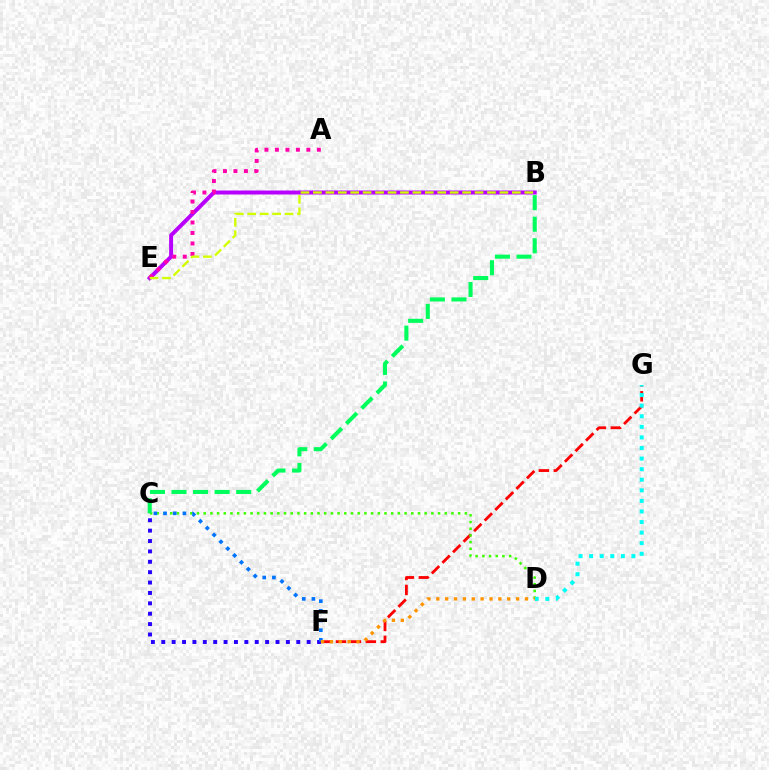{('B', 'E'): [{'color': '#b900ff', 'line_style': 'solid', 'thickness': 2.87}, {'color': '#d1ff00', 'line_style': 'dashed', 'thickness': 1.69}], ('A', 'E'): [{'color': '#ff00ac', 'line_style': 'dotted', 'thickness': 2.85}], ('F', 'G'): [{'color': '#ff0000', 'line_style': 'dashed', 'thickness': 2.03}], ('C', 'D'): [{'color': '#3dff00', 'line_style': 'dotted', 'thickness': 1.82}], ('B', 'C'): [{'color': '#00ff5c', 'line_style': 'dashed', 'thickness': 2.93}], ('D', 'G'): [{'color': '#00fff6', 'line_style': 'dotted', 'thickness': 2.87}], ('C', 'F'): [{'color': '#2500ff', 'line_style': 'dotted', 'thickness': 2.82}, {'color': '#0074ff', 'line_style': 'dotted', 'thickness': 2.63}], ('D', 'F'): [{'color': '#ff9400', 'line_style': 'dotted', 'thickness': 2.41}]}